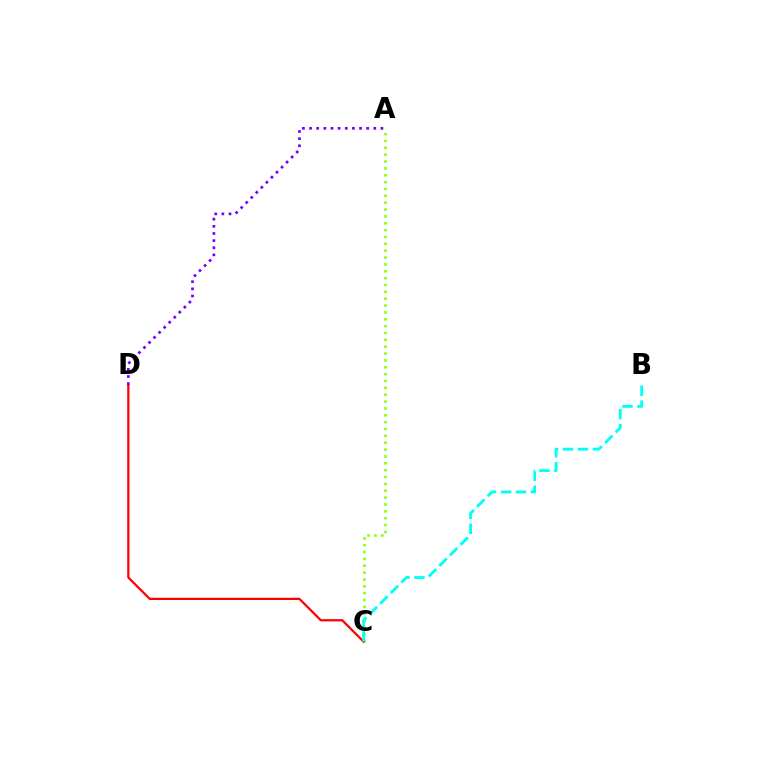{('A', 'C'): [{'color': '#84ff00', 'line_style': 'dotted', 'thickness': 1.86}], ('C', 'D'): [{'color': '#ff0000', 'line_style': 'solid', 'thickness': 1.61}], ('A', 'D'): [{'color': '#7200ff', 'line_style': 'dotted', 'thickness': 1.94}], ('B', 'C'): [{'color': '#00fff6', 'line_style': 'dashed', 'thickness': 2.03}]}